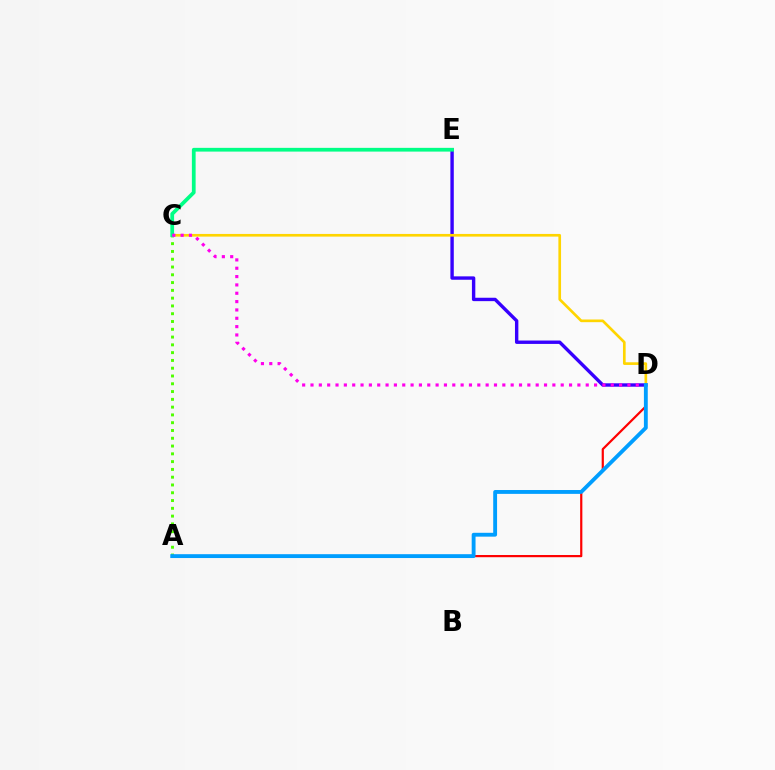{('D', 'E'): [{'color': '#3700ff', 'line_style': 'solid', 'thickness': 2.44}], ('C', 'D'): [{'color': '#ffd500', 'line_style': 'solid', 'thickness': 1.92}, {'color': '#ff00ed', 'line_style': 'dotted', 'thickness': 2.27}], ('A', 'C'): [{'color': '#4fff00', 'line_style': 'dotted', 'thickness': 2.11}], ('C', 'E'): [{'color': '#00ff86', 'line_style': 'solid', 'thickness': 2.69}], ('A', 'D'): [{'color': '#ff0000', 'line_style': 'solid', 'thickness': 1.58}, {'color': '#009eff', 'line_style': 'solid', 'thickness': 2.77}]}